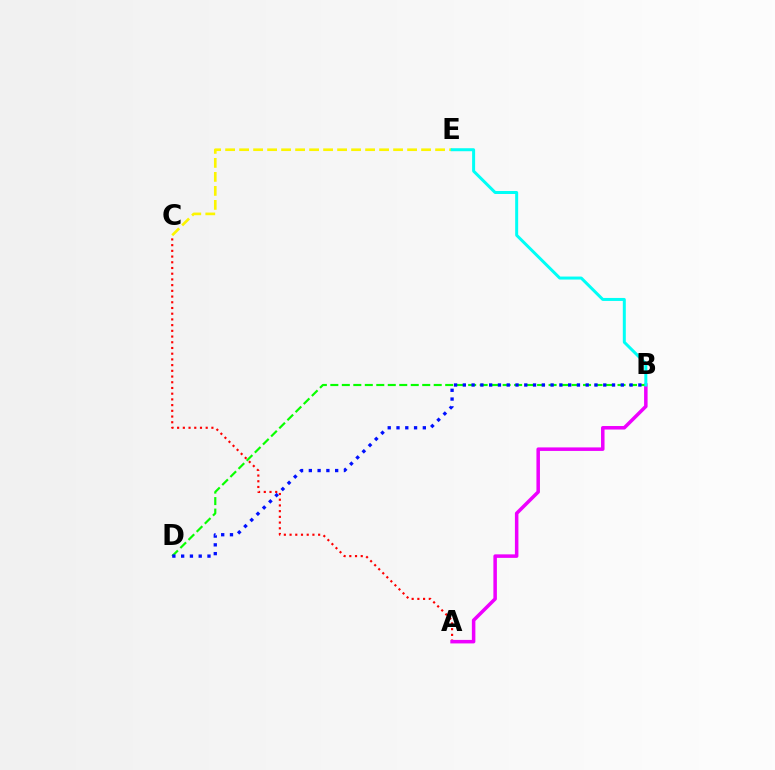{('A', 'C'): [{'color': '#ff0000', 'line_style': 'dotted', 'thickness': 1.55}], ('C', 'E'): [{'color': '#fcf500', 'line_style': 'dashed', 'thickness': 1.9}], ('A', 'B'): [{'color': '#ee00ff', 'line_style': 'solid', 'thickness': 2.53}], ('B', 'D'): [{'color': '#08ff00', 'line_style': 'dashed', 'thickness': 1.56}, {'color': '#0010ff', 'line_style': 'dotted', 'thickness': 2.38}], ('B', 'E'): [{'color': '#00fff6', 'line_style': 'solid', 'thickness': 2.16}]}